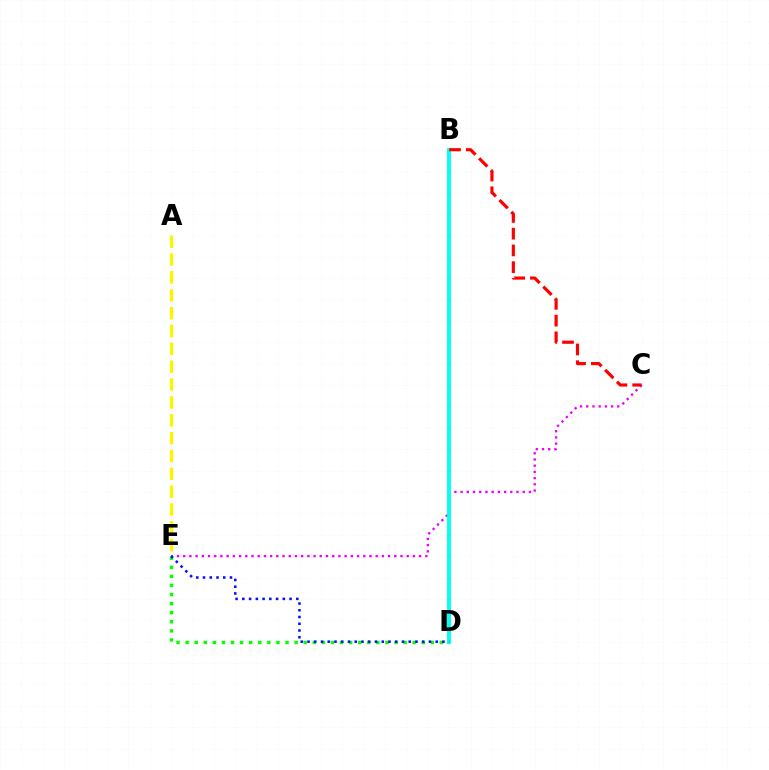{('C', 'E'): [{'color': '#ee00ff', 'line_style': 'dotted', 'thickness': 1.69}], ('D', 'E'): [{'color': '#08ff00', 'line_style': 'dotted', 'thickness': 2.47}, {'color': '#0010ff', 'line_style': 'dotted', 'thickness': 1.83}], ('B', 'D'): [{'color': '#00fff6', 'line_style': 'solid', 'thickness': 2.8}], ('A', 'E'): [{'color': '#fcf500', 'line_style': 'dashed', 'thickness': 2.43}], ('B', 'C'): [{'color': '#ff0000', 'line_style': 'dashed', 'thickness': 2.27}]}